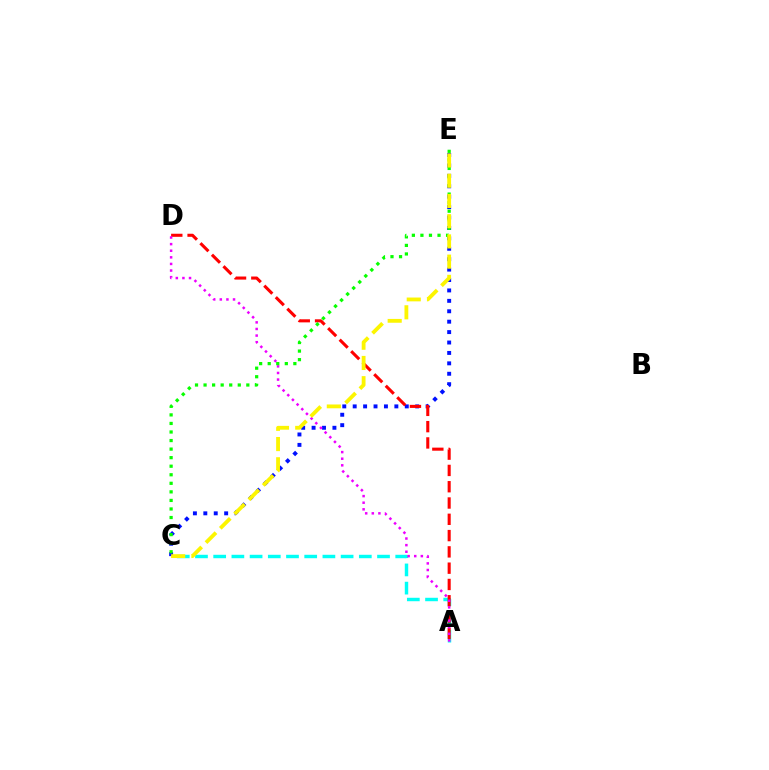{('A', 'C'): [{'color': '#00fff6', 'line_style': 'dashed', 'thickness': 2.47}], ('C', 'E'): [{'color': '#0010ff', 'line_style': 'dotted', 'thickness': 2.83}, {'color': '#08ff00', 'line_style': 'dotted', 'thickness': 2.32}, {'color': '#fcf500', 'line_style': 'dashed', 'thickness': 2.75}], ('A', 'D'): [{'color': '#ff0000', 'line_style': 'dashed', 'thickness': 2.21}, {'color': '#ee00ff', 'line_style': 'dotted', 'thickness': 1.8}]}